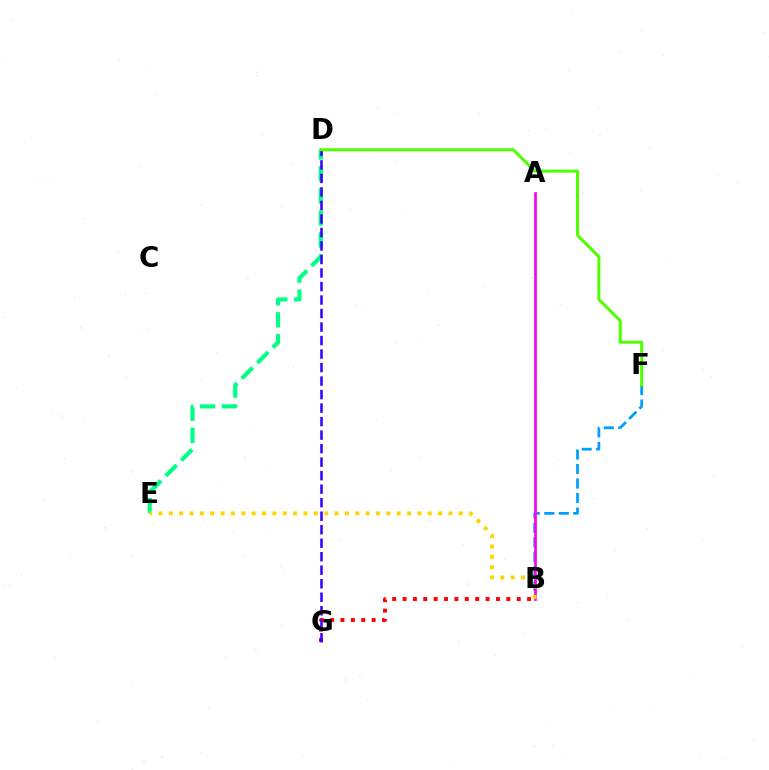{('B', 'F'): [{'color': '#009eff', 'line_style': 'dashed', 'thickness': 1.97}], ('B', 'G'): [{'color': '#ff0000', 'line_style': 'dotted', 'thickness': 2.82}], ('A', 'B'): [{'color': '#ff00ed', 'line_style': 'solid', 'thickness': 1.94}], ('D', 'E'): [{'color': '#00ff86', 'line_style': 'dashed', 'thickness': 2.99}], ('D', 'G'): [{'color': '#3700ff', 'line_style': 'dashed', 'thickness': 1.84}], ('B', 'E'): [{'color': '#ffd500', 'line_style': 'dotted', 'thickness': 2.81}], ('D', 'F'): [{'color': '#4fff00', 'line_style': 'solid', 'thickness': 2.16}]}